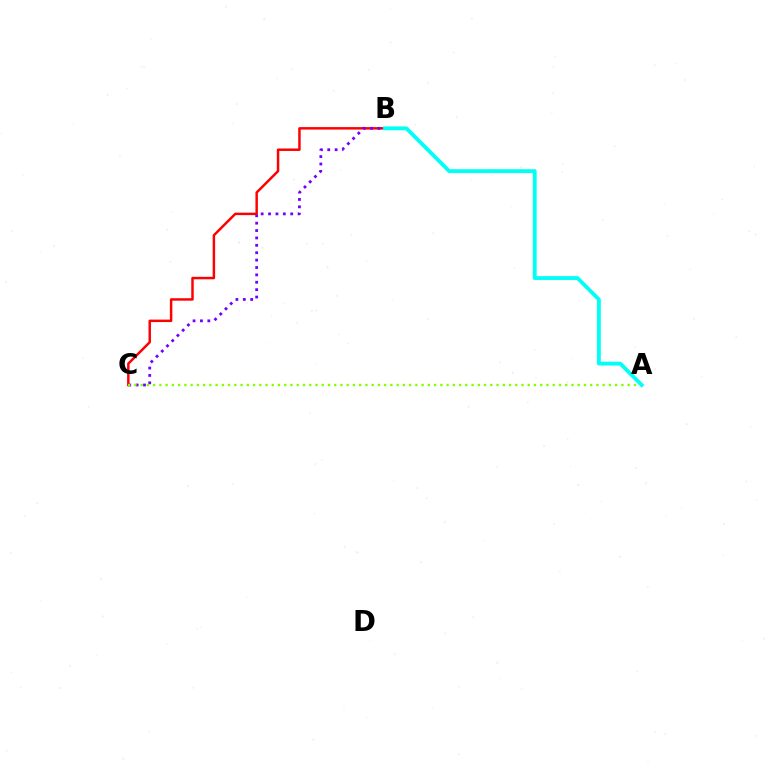{('B', 'C'): [{'color': '#ff0000', 'line_style': 'solid', 'thickness': 1.78}, {'color': '#7200ff', 'line_style': 'dotted', 'thickness': 2.01}], ('A', 'C'): [{'color': '#84ff00', 'line_style': 'dotted', 'thickness': 1.7}], ('A', 'B'): [{'color': '#00fff6', 'line_style': 'solid', 'thickness': 2.76}]}